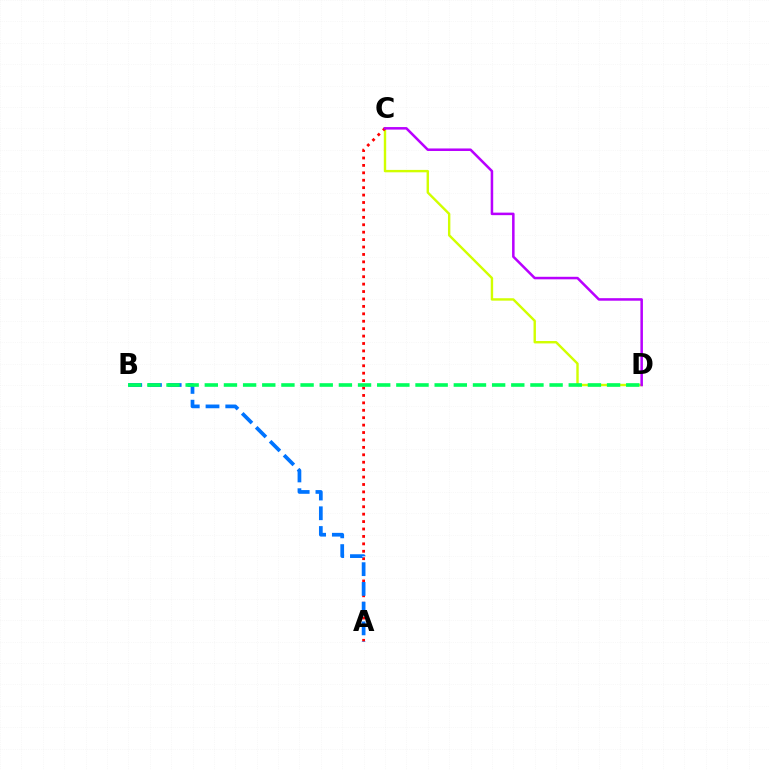{('C', 'D'): [{'color': '#d1ff00', 'line_style': 'solid', 'thickness': 1.73}, {'color': '#b900ff', 'line_style': 'solid', 'thickness': 1.82}], ('A', 'C'): [{'color': '#ff0000', 'line_style': 'dotted', 'thickness': 2.02}], ('A', 'B'): [{'color': '#0074ff', 'line_style': 'dashed', 'thickness': 2.68}], ('B', 'D'): [{'color': '#00ff5c', 'line_style': 'dashed', 'thickness': 2.6}]}